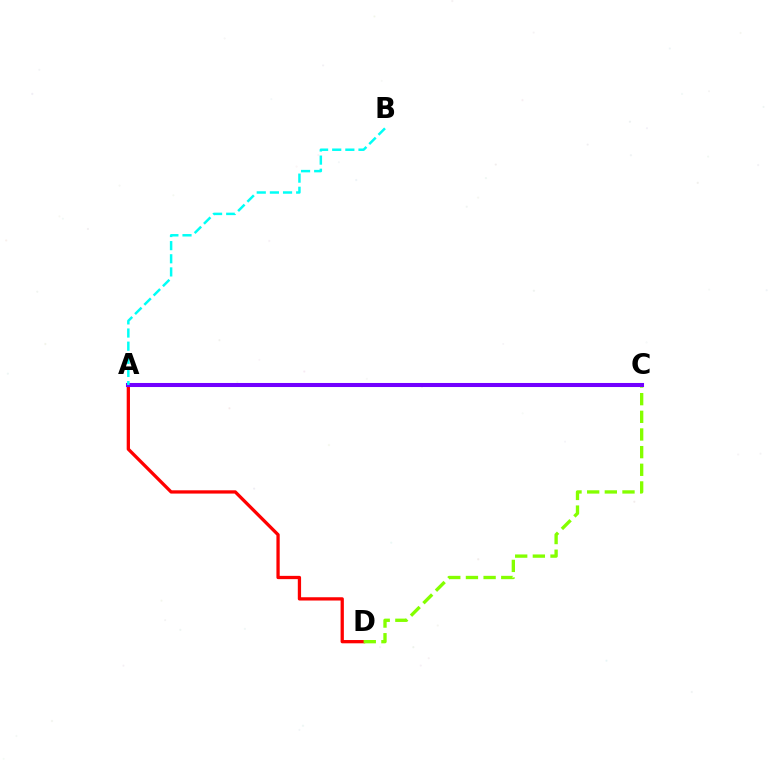{('A', 'D'): [{'color': '#ff0000', 'line_style': 'solid', 'thickness': 2.36}], ('C', 'D'): [{'color': '#84ff00', 'line_style': 'dashed', 'thickness': 2.4}], ('A', 'C'): [{'color': '#7200ff', 'line_style': 'solid', 'thickness': 2.92}], ('A', 'B'): [{'color': '#00fff6', 'line_style': 'dashed', 'thickness': 1.78}]}